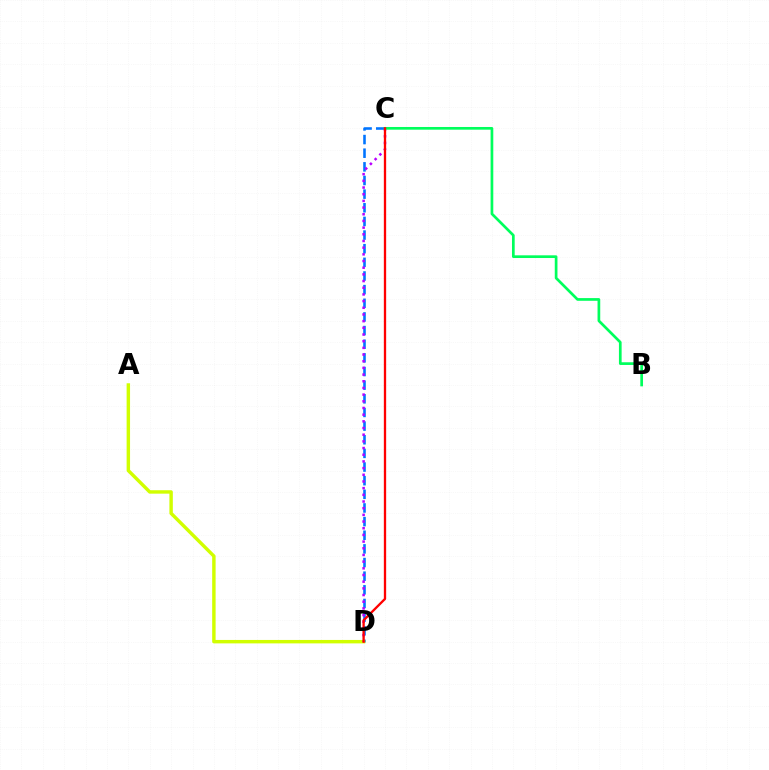{('C', 'D'): [{'color': '#0074ff', 'line_style': 'dashed', 'thickness': 1.85}, {'color': '#b900ff', 'line_style': 'dotted', 'thickness': 1.81}, {'color': '#ff0000', 'line_style': 'solid', 'thickness': 1.66}], ('A', 'D'): [{'color': '#d1ff00', 'line_style': 'solid', 'thickness': 2.47}], ('B', 'C'): [{'color': '#00ff5c', 'line_style': 'solid', 'thickness': 1.94}]}